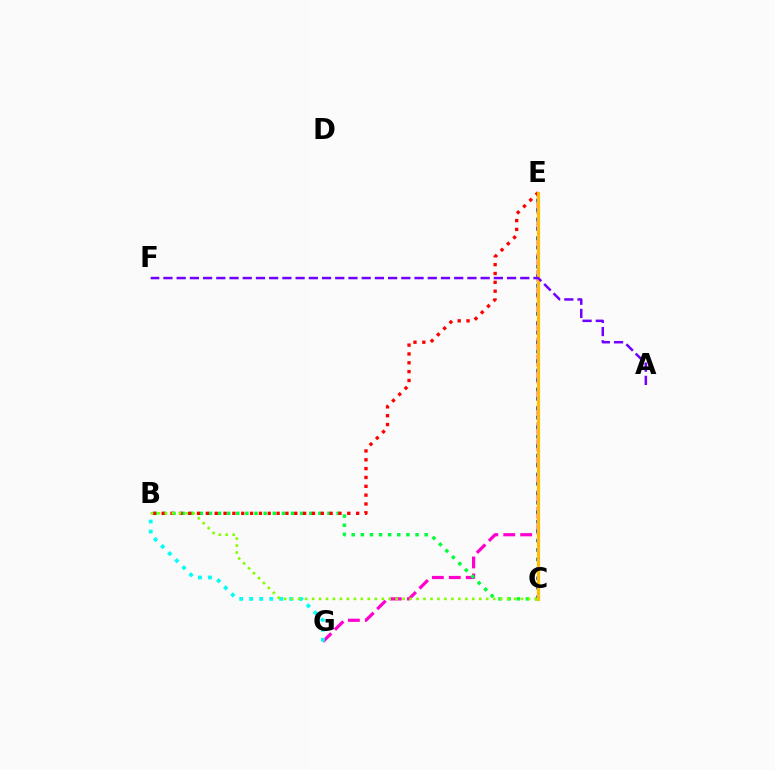{('E', 'G'): [{'color': '#ff00cf', 'line_style': 'dashed', 'thickness': 2.3}], ('B', 'C'): [{'color': '#00ff39', 'line_style': 'dotted', 'thickness': 2.48}, {'color': '#84ff00', 'line_style': 'dotted', 'thickness': 1.89}], ('B', 'G'): [{'color': '#00fff6', 'line_style': 'dotted', 'thickness': 2.72}], ('B', 'E'): [{'color': '#ff0000', 'line_style': 'dotted', 'thickness': 2.4}], ('C', 'E'): [{'color': '#004bff', 'line_style': 'dotted', 'thickness': 2.57}, {'color': '#ffbd00', 'line_style': 'solid', 'thickness': 2.28}], ('A', 'F'): [{'color': '#7200ff', 'line_style': 'dashed', 'thickness': 1.8}]}